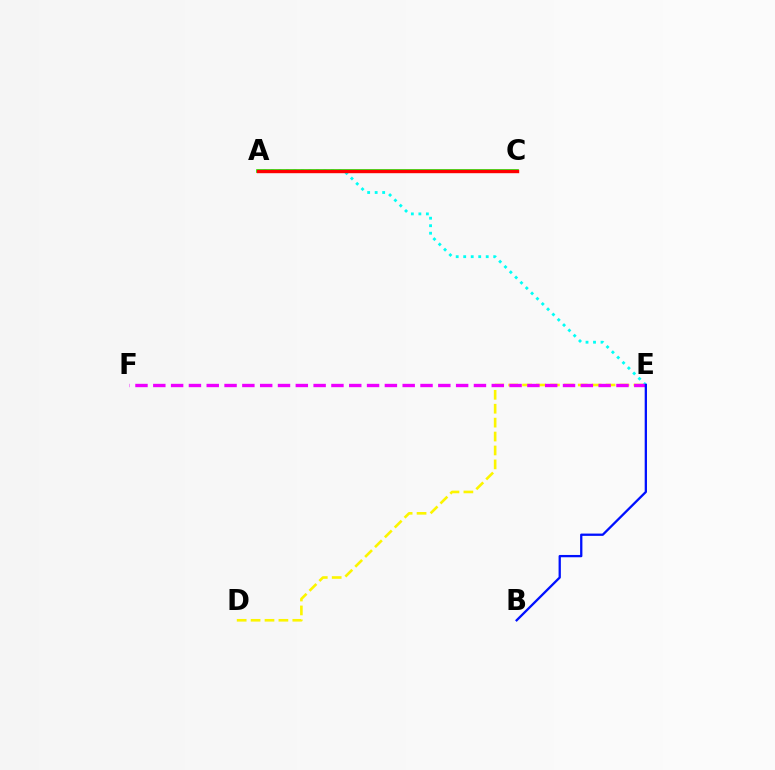{('A', 'E'): [{'color': '#00fff6', 'line_style': 'dotted', 'thickness': 2.04}], ('A', 'C'): [{'color': '#08ff00', 'line_style': 'solid', 'thickness': 2.64}, {'color': '#ff0000', 'line_style': 'solid', 'thickness': 2.45}], ('D', 'E'): [{'color': '#fcf500', 'line_style': 'dashed', 'thickness': 1.89}], ('E', 'F'): [{'color': '#ee00ff', 'line_style': 'dashed', 'thickness': 2.42}], ('B', 'E'): [{'color': '#0010ff', 'line_style': 'solid', 'thickness': 1.65}]}